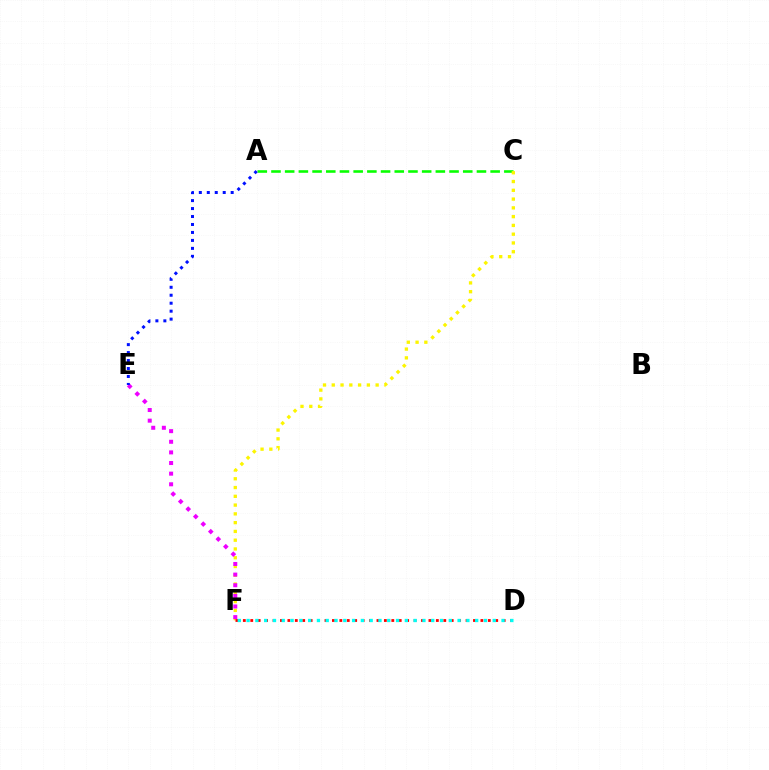{('A', 'C'): [{'color': '#08ff00', 'line_style': 'dashed', 'thickness': 1.86}], ('C', 'F'): [{'color': '#fcf500', 'line_style': 'dotted', 'thickness': 2.38}], ('D', 'F'): [{'color': '#ff0000', 'line_style': 'dotted', 'thickness': 2.02}, {'color': '#00fff6', 'line_style': 'dotted', 'thickness': 2.39}], ('E', 'F'): [{'color': '#ee00ff', 'line_style': 'dotted', 'thickness': 2.89}], ('A', 'E'): [{'color': '#0010ff', 'line_style': 'dotted', 'thickness': 2.16}]}